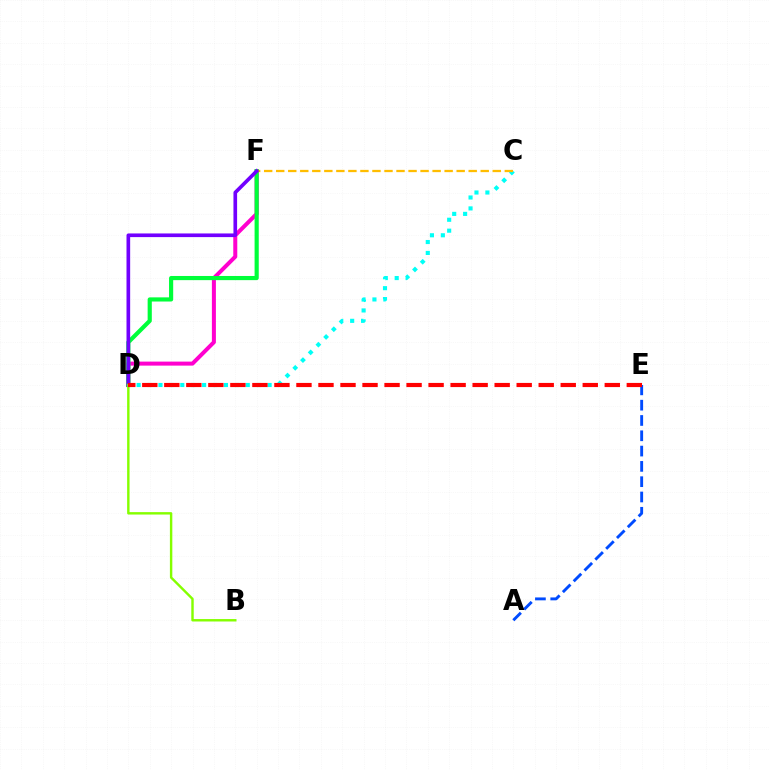{('D', 'F'): [{'color': '#ff00cf', 'line_style': 'solid', 'thickness': 2.89}, {'color': '#00ff39', 'line_style': 'solid', 'thickness': 3.0}, {'color': '#7200ff', 'line_style': 'solid', 'thickness': 2.63}], ('C', 'D'): [{'color': '#00fff6', 'line_style': 'dotted', 'thickness': 2.97}], ('C', 'F'): [{'color': '#ffbd00', 'line_style': 'dashed', 'thickness': 1.63}], ('A', 'E'): [{'color': '#004bff', 'line_style': 'dashed', 'thickness': 2.08}], ('B', 'D'): [{'color': '#84ff00', 'line_style': 'solid', 'thickness': 1.74}], ('D', 'E'): [{'color': '#ff0000', 'line_style': 'dashed', 'thickness': 2.99}]}